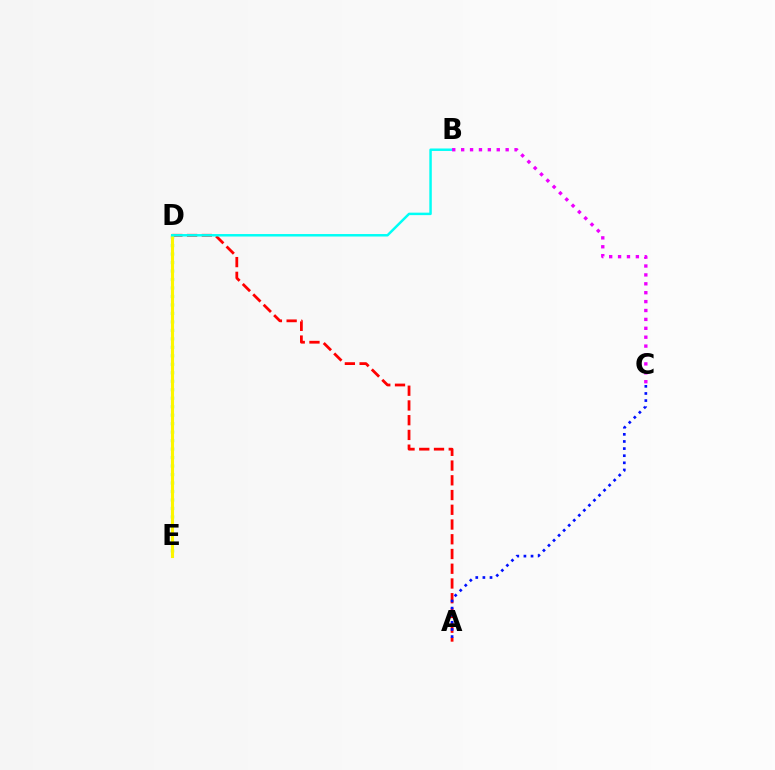{('D', 'E'): [{'color': '#08ff00', 'line_style': 'dotted', 'thickness': 2.3}, {'color': '#fcf500', 'line_style': 'solid', 'thickness': 2.23}], ('A', 'D'): [{'color': '#ff0000', 'line_style': 'dashed', 'thickness': 2.0}], ('A', 'C'): [{'color': '#0010ff', 'line_style': 'dotted', 'thickness': 1.93}], ('B', 'D'): [{'color': '#00fff6', 'line_style': 'solid', 'thickness': 1.78}], ('B', 'C'): [{'color': '#ee00ff', 'line_style': 'dotted', 'thickness': 2.42}]}